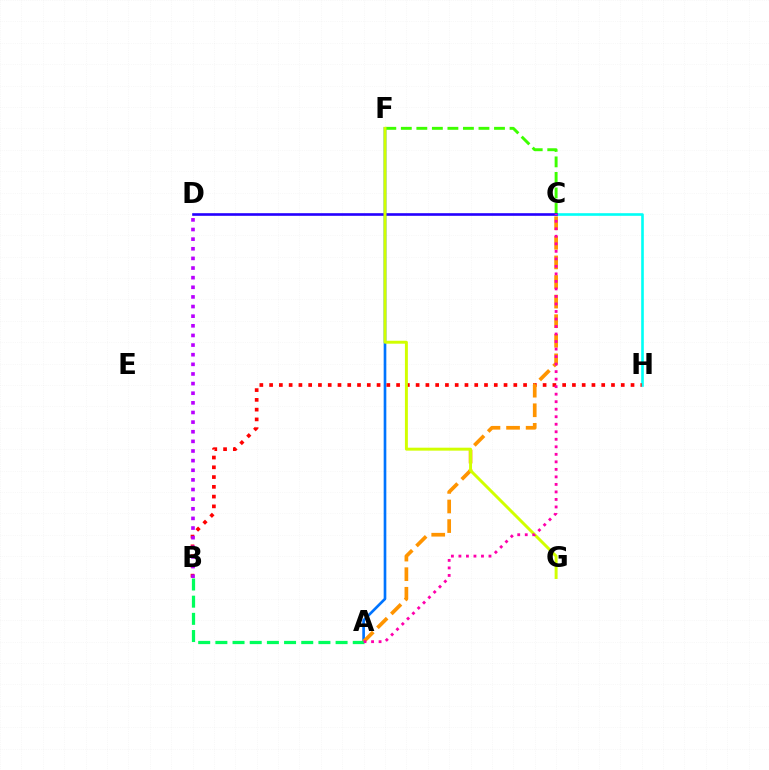{('A', 'F'): [{'color': '#0074ff', 'line_style': 'solid', 'thickness': 1.91}], ('C', 'H'): [{'color': '#00fff6', 'line_style': 'solid', 'thickness': 1.89}], ('C', 'F'): [{'color': '#3dff00', 'line_style': 'dashed', 'thickness': 2.11}], ('B', 'H'): [{'color': '#ff0000', 'line_style': 'dotted', 'thickness': 2.65}], ('A', 'C'): [{'color': '#ff9400', 'line_style': 'dashed', 'thickness': 2.66}, {'color': '#ff00ac', 'line_style': 'dotted', 'thickness': 2.04}], ('C', 'D'): [{'color': '#2500ff', 'line_style': 'solid', 'thickness': 1.89}], ('A', 'B'): [{'color': '#00ff5c', 'line_style': 'dashed', 'thickness': 2.33}], ('F', 'G'): [{'color': '#d1ff00', 'line_style': 'solid', 'thickness': 2.13}], ('B', 'D'): [{'color': '#b900ff', 'line_style': 'dotted', 'thickness': 2.62}]}